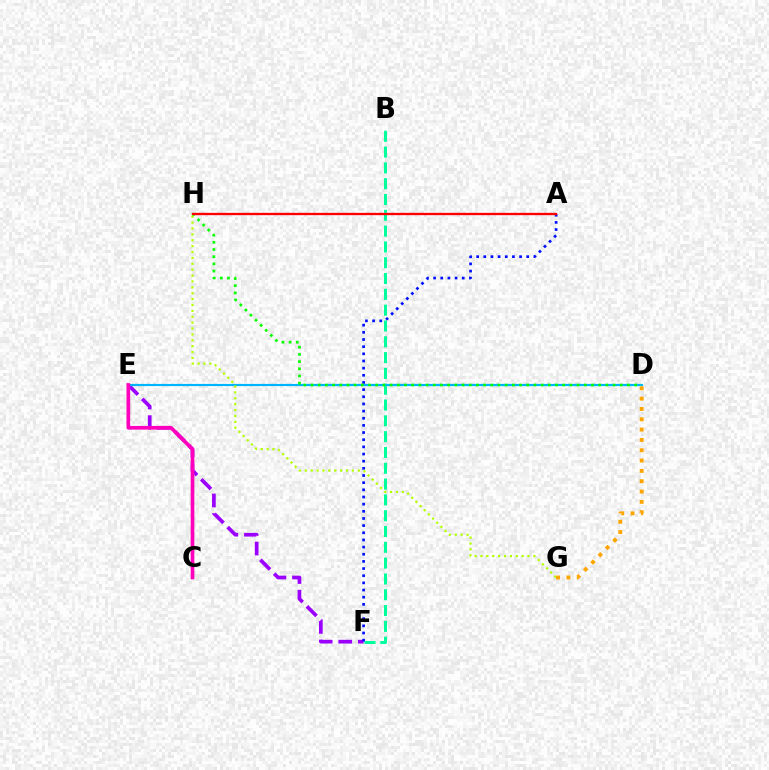{('E', 'F'): [{'color': '#9b00ff', 'line_style': 'dashed', 'thickness': 2.66}], ('B', 'F'): [{'color': '#00ff9d', 'line_style': 'dashed', 'thickness': 2.15}], ('D', 'E'): [{'color': '#00b5ff', 'line_style': 'solid', 'thickness': 1.57}], ('A', 'F'): [{'color': '#0010ff', 'line_style': 'dotted', 'thickness': 1.94}], ('D', 'H'): [{'color': '#08ff00', 'line_style': 'dotted', 'thickness': 1.95}], ('A', 'H'): [{'color': '#ff0000', 'line_style': 'solid', 'thickness': 1.67}], ('G', 'H'): [{'color': '#b3ff00', 'line_style': 'dotted', 'thickness': 1.6}], ('C', 'E'): [{'color': '#ff00bd', 'line_style': 'solid', 'thickness': 2.65}], ('D', 'G'): [{'color': '#ffa500', 'line_style': 'dotted', 'thickness': 2.8}]}